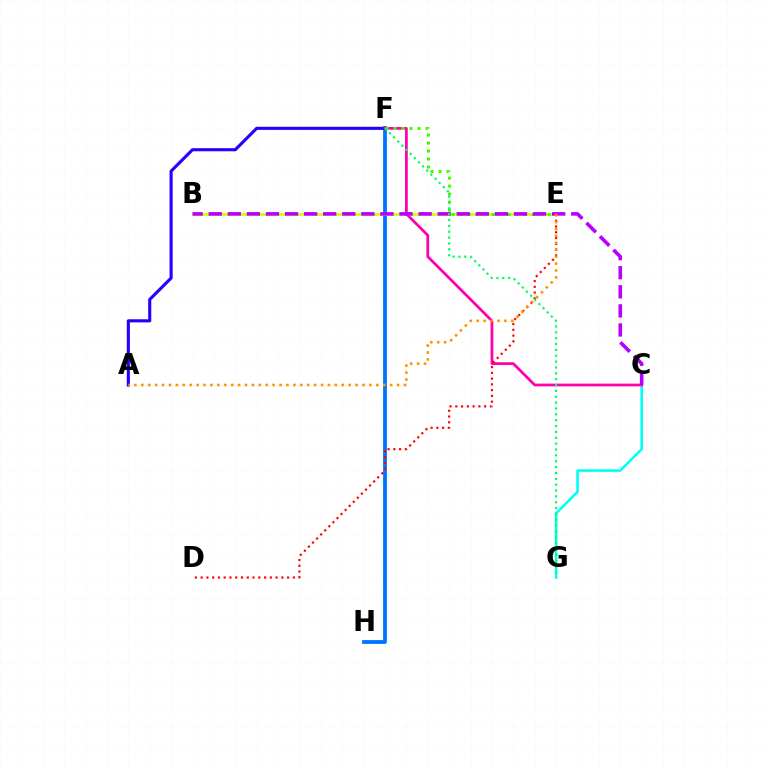{('F', 'H'): [{'color': '#0074ff', 'line_style': 'solid', 'thickness': 2.74}], ('A', 'F'): [{'color': '#2500ff', 'line_style': 'solid', 'thickness': 2.24}], ('C', 'G'): [{'color': '#00fff6', 'line_style': 'solid', 'thickness': 1.85}], ('B', 'E'): [{'color': '#d1ff00', 'line_style': 'solid', 'thickness': 1.99}], ('C', 'F'): [{'color': '#ff00ac', 'line_style': 'solid', 'thickness': 1.98}], ('D', 'E'): [{'color': '#ff0000', 'line_style': 'dotted', 'thickness': 1.57}], ('E', 'F'): [{'color': '#3dff00', 'line_style': 'dotted', 'thickness': 2.18}], ('B', 'C'): [{'color': '#b900ff', 'line_style': 'dashed', 'thickness': 2.59}], ('F', 'G'): [{'color': '#00ff5c', 'line_style': 'dotted', 'thickness': 1.59}], ('A', 'E'): [{'color': '#ff9400', 'line_style': 'dotted', 'thickness': 1.88}]}